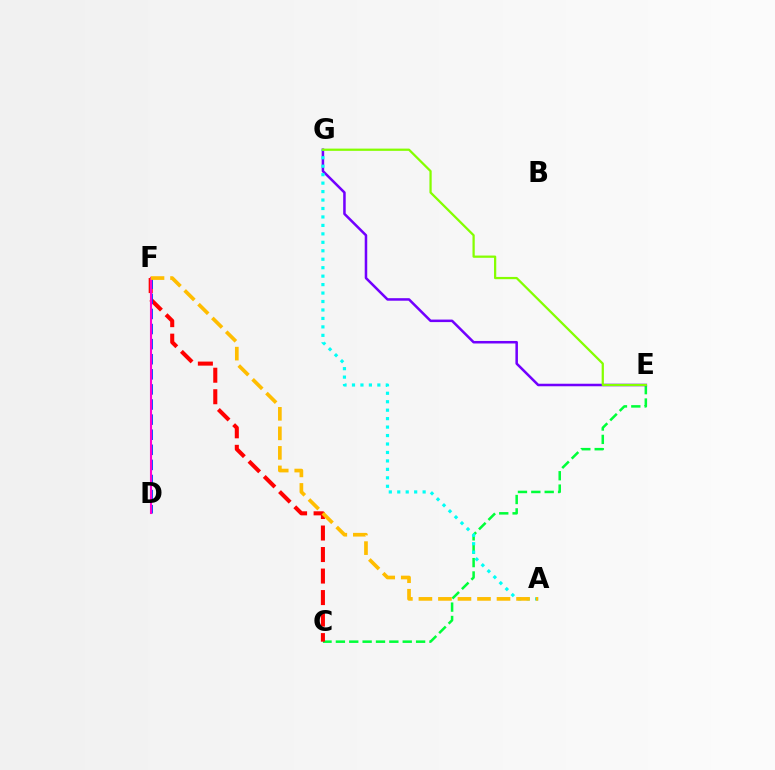{('C', 'E'): [{'color': '#00ff39', 'line_style': 'dashed', 'thickness': 1.82}], ('C', 'F'): [{'color': '#ff0000', 'line_style': 'dashed', 'thickness': 2.92}], ('E', 'G'): [{'color': '#7200ff', 'line_style': 'solid', 'thickness': 1.82}, {'color': '#84ff00', 'line_style': 'solid', 'thickness': 1.62}], ('A', 'G'): [{'color': '#00fff6', 'line_style': 'dotted', 'thickness': 2.3}], ('D', 'F'): [{'color': '#004bff', 'line_style': 'dashed', 'thickness': 2.05}, {'color': '#ff00cf', 'line_style': 'solid', 'thickness': 1.51}], ('A', 'F'): [{'color': '#ffbd00', 'line_style': 'dashed', 'thickness': 2.65}]}